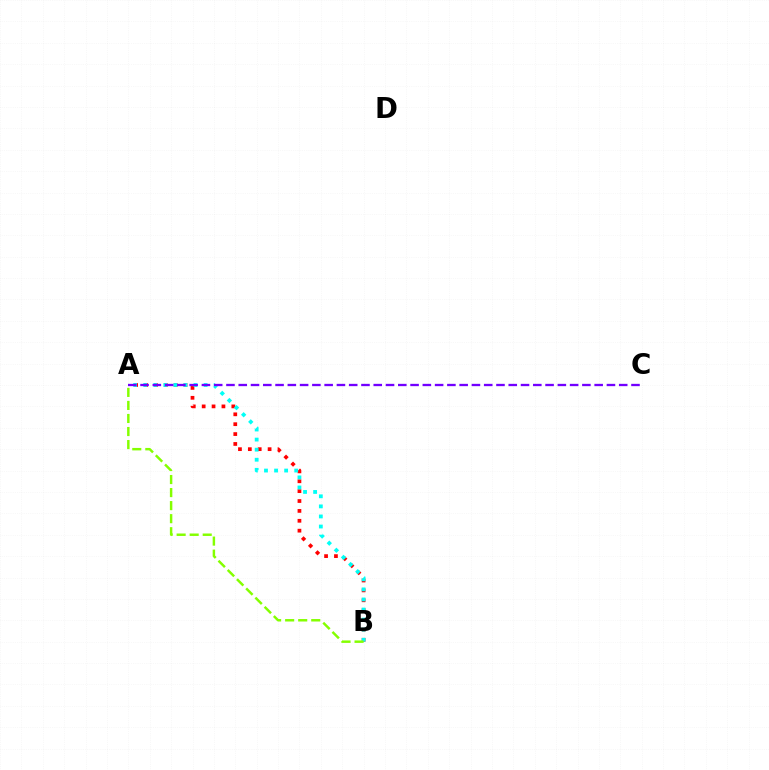{('A', 'B'): [{'color': '#ff0000', 'line_style': 'dotted', 'thickness': 2.69}, {'color': '#00fff6', 'line_style': 'dotted', 'thickness': 2.74}, {'color': '#84ff00', 'line_style': 'dashed', 'thickness': 1.77}], ('A', 'C'): [{'color': '#7200ff', 'line_style': 'dashed', 'thickness': 1.67}]}